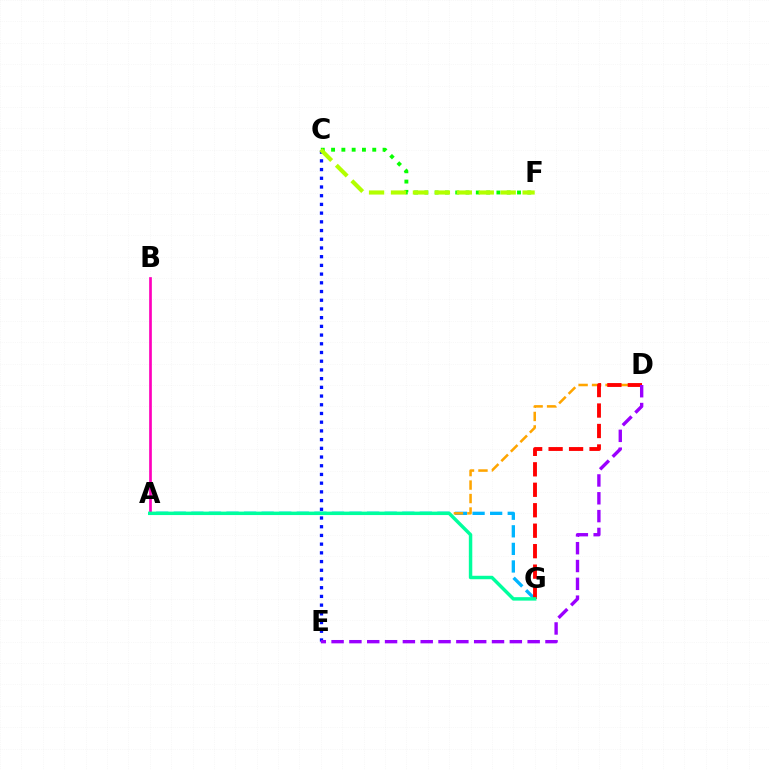{('C', 'F'): [{'color': '#08ff00', 'line_style': 'dotted', 'thickness': 2.8}, {'color': '#b3ff00', 'line_style': 'dashed', 'thickness': 2.98}], ('C', 'E'): [{'color': '#0010ff', 'line_style': 'dotted', 'thickness': 2.37}], ('A', 'G'): [{'color': '#00b5ff', 'line_style': 'dashed', 'thickness': 2.39}, {'color': '#00ff9d', 'line_style': 'solid', 'thickness': 2.49}], ('A', 'D'): [{'color': '#ffa500', 'line_style': 'dashed', 'thickness': 1.83}], ('D', 'G'): [{'color': '#ff0000', 'line_style': 'dashed', 'thickness': 2.78}], ('A', 'B'): [{'color': '#ff00bd', 'line_style': 'solid', 'thickness': 1.93}], ('D', 'E'): [{'color': '#9b00ff', 'line_style': 'dashed', 'thickness': 2.42}]}